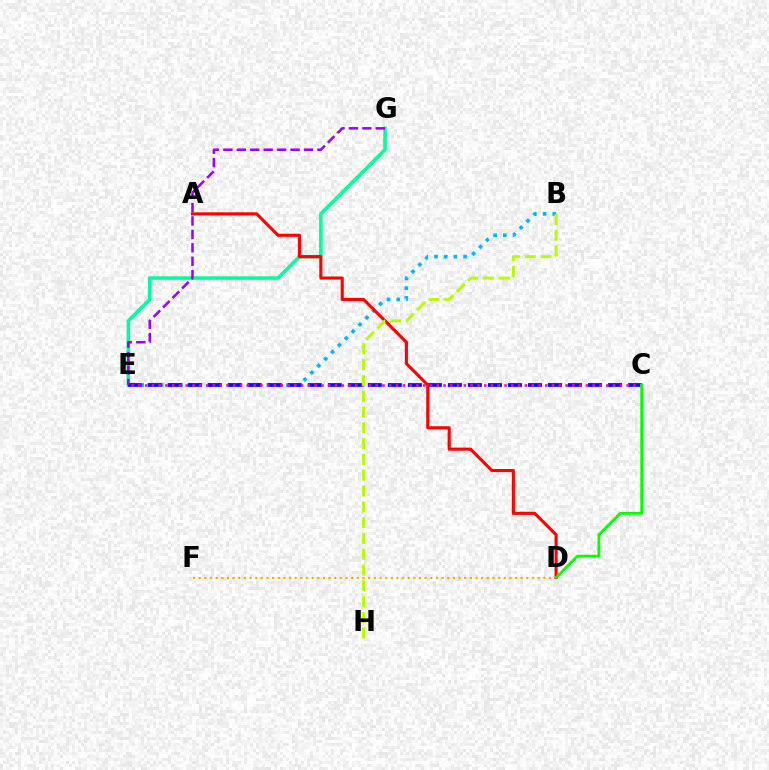{('E', 'G'): [{'color': '#00ff9d', 'line_style': 'solid', 'thickness': 2.56}, {'color': '#9b00ff', 'line_style': 'dashed', 'thickness': 1.83}], ('D', 'F'): [{'color': '#ffa500', 'line_style': 'dotted', 'thickness': 1.53}], ('B', 'E'): [{'color': '#00b5ff', 'line_style': 'dotted', 'thickness': 2.64}], ('C', 'E'): [{'color': '#0010ff', 'line_style': 'dashed', 'thickness': 2.72}, {'color': '#ff00bd', 'line_style': 'dotted', 'thickness': 1.84}], ('A', 'D'): [{'color': '#ff0000', 'line_style': 'solid', 'thickness': 2.23}], ('C', 'D'): [{'color': '#08ff00', 'line_style': 'solid', 'thickness': 2.01}], ('B', 'H'): [{'color': '#b3ff00', 'line_style': 'dashed', 'thickness': 2.15}]}